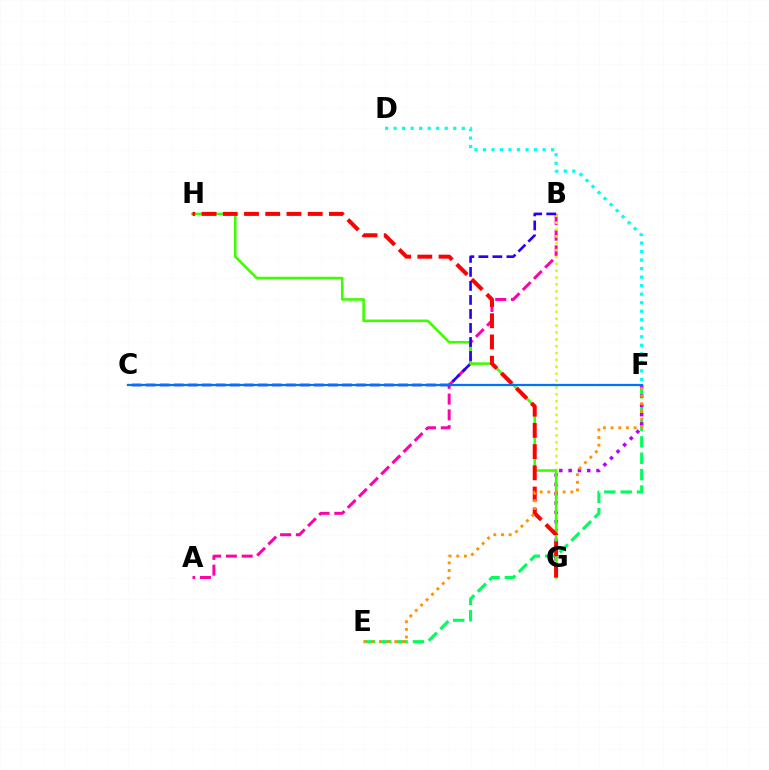{('E', 'F'): [{'color': '#00ff5c', 'line_style': 'dashed', 'thickness': 2.23}, {'color': '#ff9400', 'line_style': 'dotted', 'thickness': 2.08}], ('A', 'B'): [{'color': '#ff00ac', 'line_style': 'dashed', 'thickness': 2.14}], ('F', 'G'): [{'color': '#b900ff', 'line_style': 'dotted', 'thickness': 2.53}], ('B', 'G'): [{'color': '#d1ff00', 'line_style': 'dotted', 'thickness': 1.87}], ('G', 'H'): [{'color': '#3dff00', 'line_style': 'solid', 'thickness': 1.87}, {'color': '#ff0000', 'line_style': 'dashed', 'thickness': 2.88}], ('B', 'C'): [{'color': '#2500ff', 'line_style': 'dashed', 'thickness': 1.9}], ('D', 'F'): [{'color': '#00fff6', 'line_style': 'dotted', 'thickness': 2.31}], ('C', 'F'): [{'color': '#0074ff', 'line_style': 'solid', 'thickness': 1.62}]}